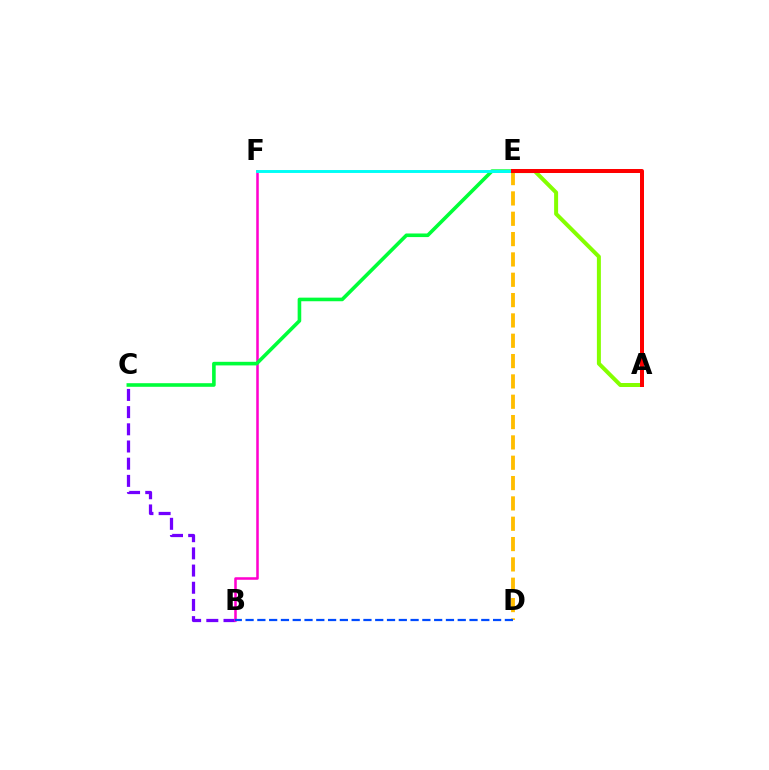{('B', 'C'): [{'color': '#7200ff', 'line_style': 'dashed', 'thickness': 2.33}], ('D', 'E'): [{'color': '#ffbd00', 'line_style': 'dashed', 'thickness': 2.76}], ('B', 'F'): [{'color': '#ff00cf', 'line_style': 'solid', 'thickness': 1.83}], ('C', 'E'): [{'color': '#00ff39', 'line_style': 'solid', 'thickness': 2.59}], ('A', 'E'): [{'color': '#84ff00', 'line_style': 'solid', 'thickness': 2.87}, {'color': '#ff0000', 'line_style': 'solid', 'thickness': 2.88}], ('E', 'F'): [{'color': '#00fff6', 'line_style': 'solid', 'thickness': 2.1}], ('B', 'D'): [{'color': '#004bff', 'line_style': 'dashed', 'thickness': 1.6}]}